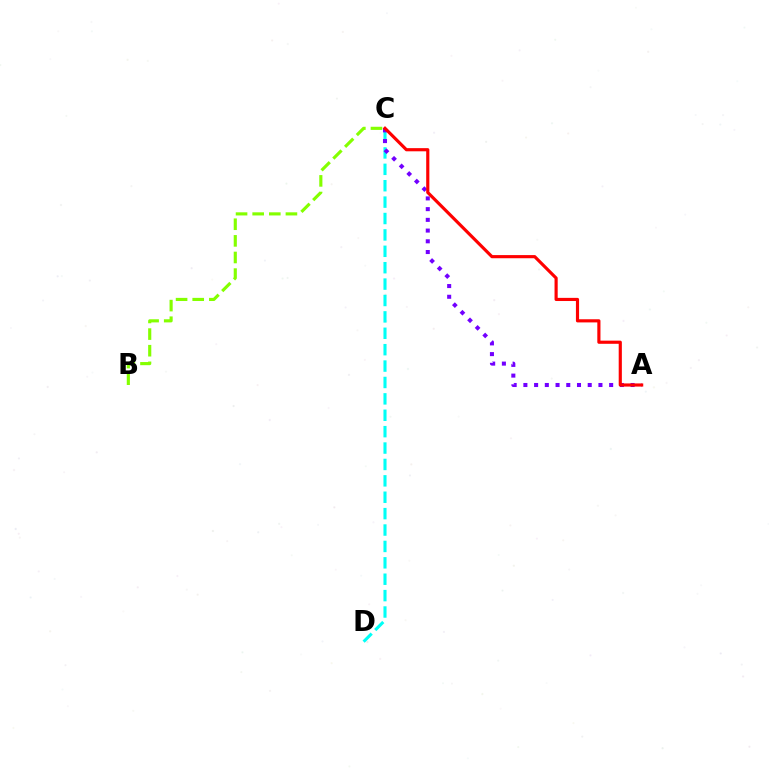{('C', 'D'): [{'color': '#00fff6', 'line_style': 'dashed', 'thickness': 2.23}], ('A', 'C'): [{'color': '#7200ff', 'line_style': 'dotted', 'thickness': 2.91}, {'color': '#ff0000', 'line_style': 'solid', 'thickness': 2.27}], ('B', 'C'): [{'color': '#84ff00', 'line_style': 'dashed', 'thickness': 2.26}]}